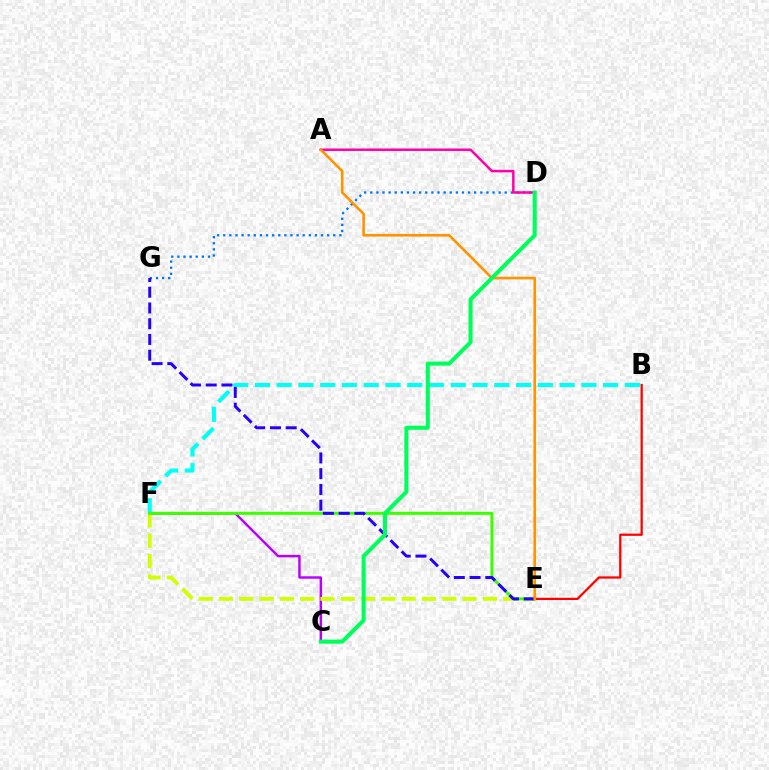{('D', 'G'): [{'color': '#0074ff', 'line_style': 'dotted', 'thickness': 1.66}], ('C', 'F'): [{'color': '#b900ff', 'line_style': 'solid', 'thickness': 1.76}], ('B', 'F'): [{'color': '#00fff6', 'line_style': 'dashed', 'thickness': 2.96}], ('E', 'F'): [{'color': '#d1ff00', 'line_style': 'dashed', 'thickness': 2.76}, {'color': '#3dff00', 'line_style': 'solid', 'thickness': 2.16}], ('A', 'D'): [{'color': '#ff00ac', 'line_style': 'solid', 'thickness': 1.8}], ('B', 'E'): [{'color': '#ff0000', 'line_style': 'solid', 'thickness': 1.61}], ('E', 'G'): [{'color': '#2500ff', 'line_style': 'dashed', 'thickness': 2.14}], ('A', 'E'): [{'color': '#ff9400', 'line_style': 'solid', 'thickness': 1.89}], ('C', 'D'): [{'color': '#00ff5c', 'line_style': 'solid', 'thickness': 2.92}]}